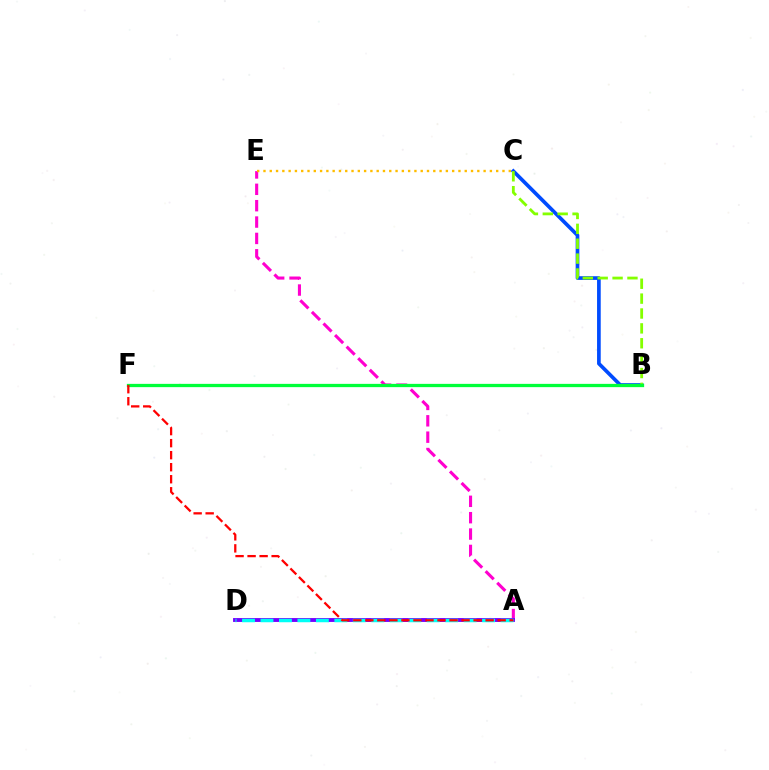{('A', 'E'): [{'color': '#ff00cf', 'line_style': 'dashed', 'thickness': 2.22}], ('B', 'C'): [{'color': '#004bff', 'line_style': 'solid', 'thickness': 2.65}, {'color': '#84ff00', 'line_style': 'dashed', 'thickness': 2.02}], ('A', 'D'): [{'color': '#7200ff', 'line_style': 'solid', 'thickness': 2.79}, {'color': '#00fff6', 'line_style': 'dashed', 'thickness': 2.51}], ('C', 'E'): [{'color': '#ffbd00', 'line_style': 'dotted', 'thickness': 1.71}], ('B', 'F'): [{'color': '#00ff39', 'line_style': 'solid', 'thickness': 2.36}], ('A', 'F'): [{'color': '#ff0000', 'line_style': 'dashed', 'thickness': 1.63}]}